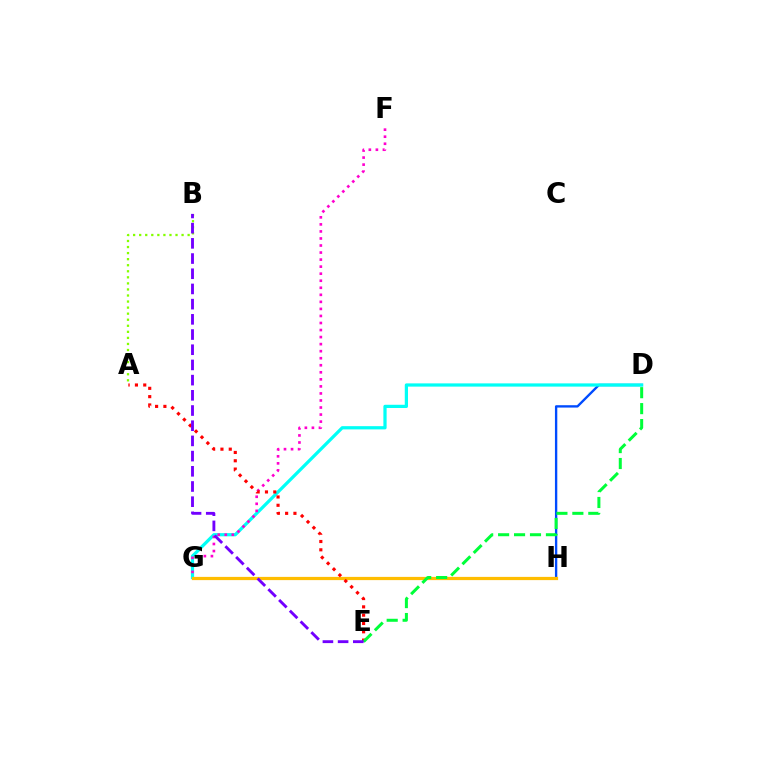{('D', 'H'): [{'color': '#004bff', 'line_style': 'solid', 'thickness': 1.69}], ('D', 'G'): [{'color': '#00fff6', 'line_style': 'solid', 'thickness': 2.33}], ('G', 'H'): [{'color': '#ffbd00', 'line_style': 'solid', 'thickness': 2.33}], ('F', 'G'): [{'color': '#ff00cf', 'line_style': 'dotted', 'thickness': 1.91}], ('A', 'E'): [{'color': '#ff0000', 'line_style': 'dotted', 'thickness': 2.26}], ('D', 'E'): [{'color': '#00ff39', 'line_style': 'dashed', 'thickness': 2.17}], ('A', 'B'): [{'color': '#84ff00', 'line_style': 'dotted', 'thickness': 1.65}], ('B', 'E'): [{'color': '#7200ff', 'line_style': 'dashed', 'thickness': 2.06}]}